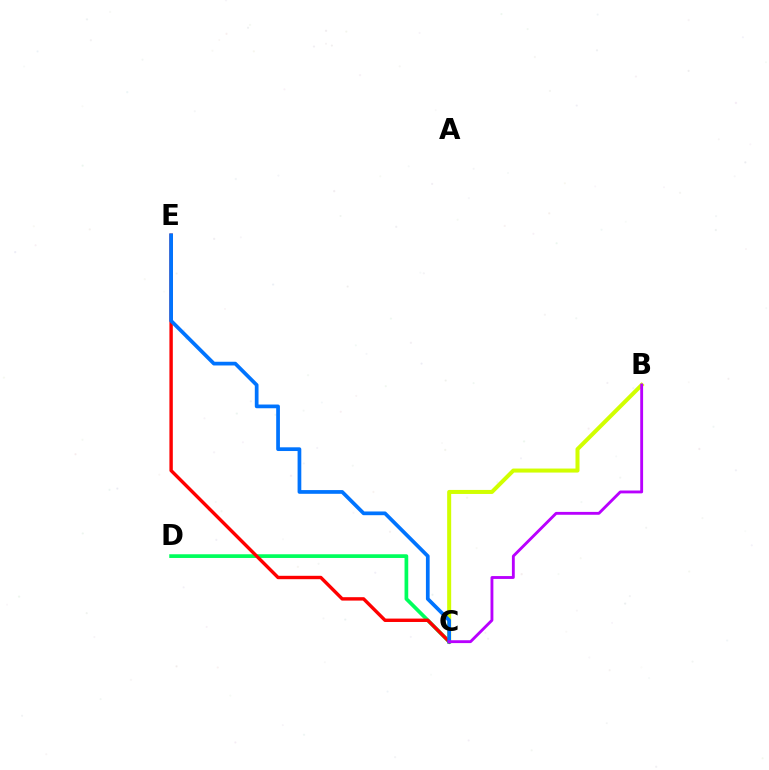{('C', 'D'): [{'color': '#00ff5c', 'line_style': 'solid', 'thickness': 2.67}], ('B', 'C'): [{'color': '#d1ff00', 'line_style': 'solid', 'thickness': 2.9}, {'color': '#b900ff', 'line_style': 'solid', 'thickness': 2.06}], ('C', 'E'): [{'color': '#ff0000', 'line_style': 'solid', 'thickness': 2.45}, {'color': '#0074ff', 'line_style': 'solid', 'thickness': 2.68}]}